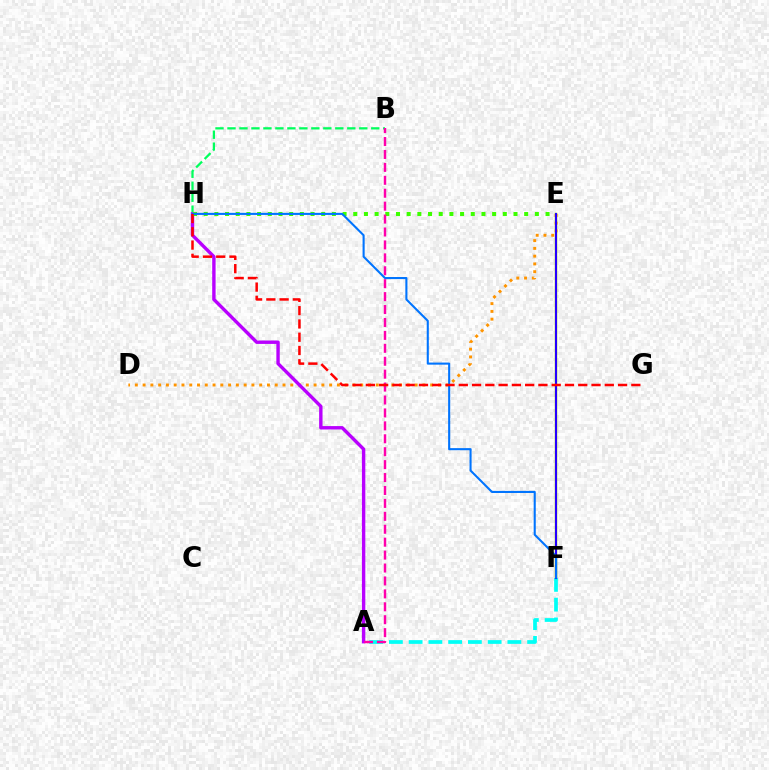{('B', 'H'): [{'color': '#00ff5c', 'line_style': 'dashed', 'thickness': 1.63}], ('E', 'F'): [{'color': '#d1ff00', 'line_style': 'solid', 'thickness': 1.78}, {'color': '#2500ff', 'line_style': 'solid', 'thickness': 1.53}], ('D', 'E'): [{'color': '#ff9400', 'line_style': 'dotted', 'thickness': 2.11}], ('A', 'H'): [{'color': '#b900ff', 'line_style': 'solid', 'thickness': 2.44}], ('E', 'H'): [{'color': '#3dff00', 'line_style': 'dotted', 'thickness': 2.9}], ('A', 'F'): [{'color': '#00fff6', 'line_style': 'dashed', 'thickness': 2.68}], ('A', 'B'): [{'color': '#ff00ac', 'line_style': 'dashed', 'thickness': 1.76}], ('F', 'H'): [{'color': '#0074ff', 'line_style': 'solid', 'thickness': 1.5}], ('G', 'H'): [{'color': '#ff0000', 'line_style': 'dashed', 'thickness': 1.8}]}